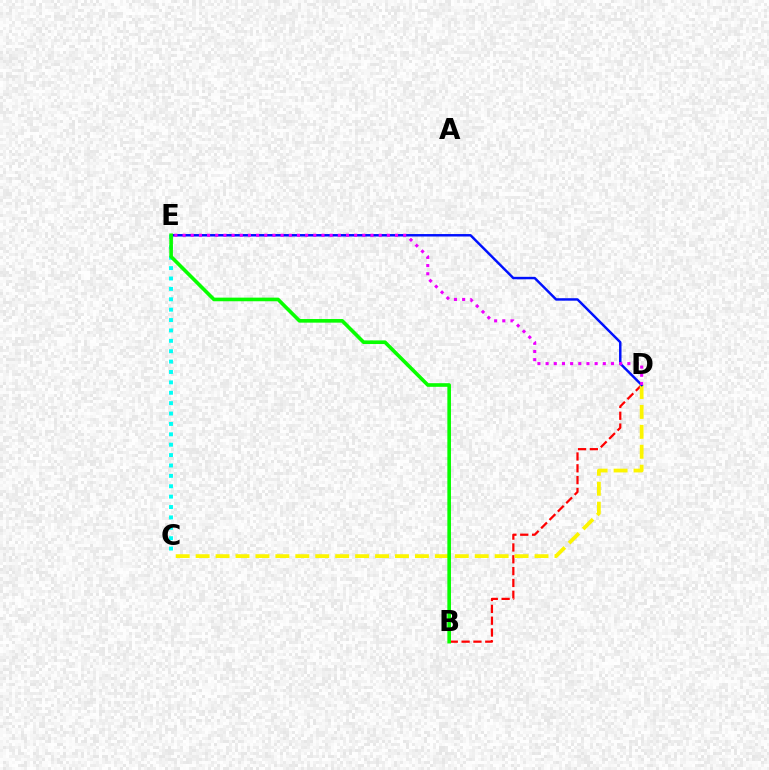{('B', 'D'): [{'color': '#ff0000', 'line_style': 'dashed', 'thickness': 1.61}], ('C', 'D'): [{'color': '#fcf500', 'line_style': 'dashed', 'thickness': 2.71}], ('C', 'E'): [{'color': '#00fff6', 'line_style': 'dotted', 'thickness': 2.82}], ('D', 'E'): [{'color': '#0010ff', 'line_style': 'solid', 'thickness': 1.77}, {'color': '#ee00ff', 'line_style': 'dotted', 'thickness': 2.22}], ('B', 'E'): [{'color': '#08ff00', 'line_style': 'solid', 'thickness': 2.61}]}